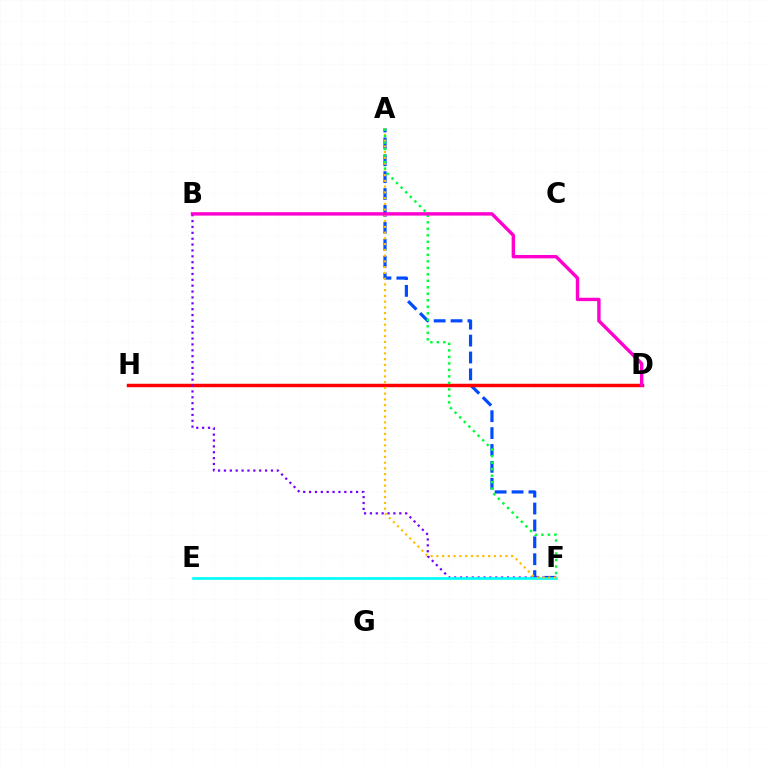{('A', 'F'): [{'color': '#004bff', 'line_style': 'dashed', 'thickness': 2.29}, {'color': '#ffbd00', 'line_style': 'dotted', 'thickness': 1.56}, {'color': '#00ff39', 'line_style': 'dotted', 'thickness': 1.77}], ('D', 'H'): [{'color': '#84ff00', 'line_style': 'dotted', 'thickness': 1.55}, {'color': '#ff0000', 'line_style': 'solid', 'thickness': 2.49}], ('B', 'F'): [{'color': '#7200ff', 'line_style': 'dotted', 'thickness': 1.6}], ('E', 'F'): [{'color': '#00fff6', 'line_style': 'solid', 'thickness': 1.91}], ('B', 'D'): [{'color': '#ff00cf', 'line_style': 'solid', 'thickness': 2.44}]}